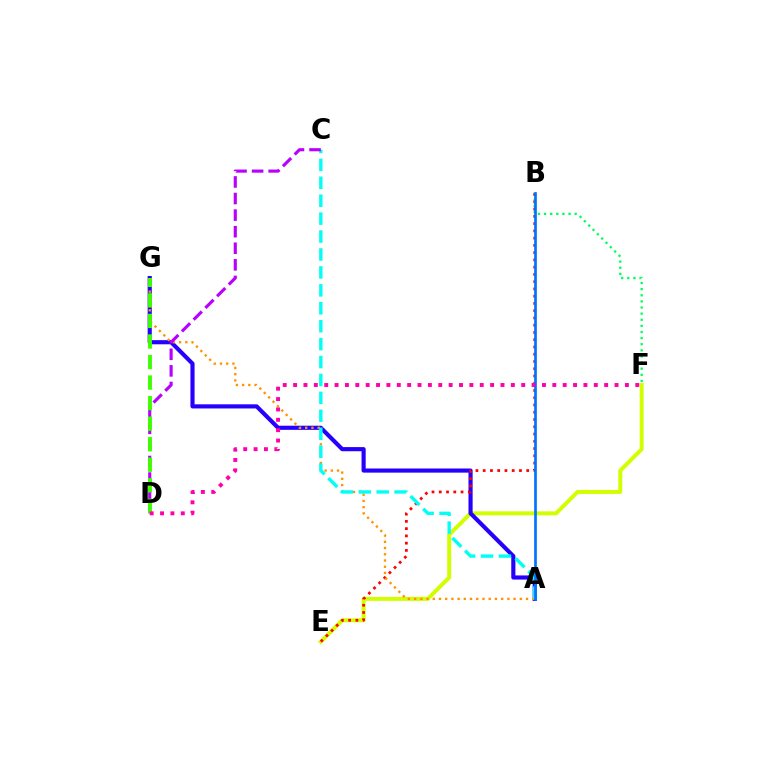{('B', 'F'): [{'color': '#00ff5c', 'line_style': 'dotted', 'thickness': 1.66}], ('E', 'F'): [{'color': '#d1ff00', 'line_style': 'solid', 'thickness': 2.86}], ('A', 'G'): [{'color': '#2500ff', 'line_style': 'solid', 'thickness': 2.98}, {'color': '#ff9400', 'line_style': 'dotted', 'thickness': 1.69}], ('B', 'E'): [{'color': '#ff0000', 'line_style': 'dotted', 'thickness': 1.97}], ('A', 'C'): [{'color': '#00fff6', 'line_style': 'dashed', 'thickness': 2.44}], ('C', 'D'): [{'color': '#b900ff', 'line_style': 'dashed', 'thickness': 2.25}], ('D', 'G'): [{'color': '#3dff00', 'line_style': 'dashed', 'thickness': 2.79}], ('A', 'B'): [{'color': '#0074ff', 'line_style': 'solid', 'thickness': 1.92}], ('D', 'F'): [{'color': '#ff00ac', 'line_style': 'dotted', 'thickness': 2.82}]}